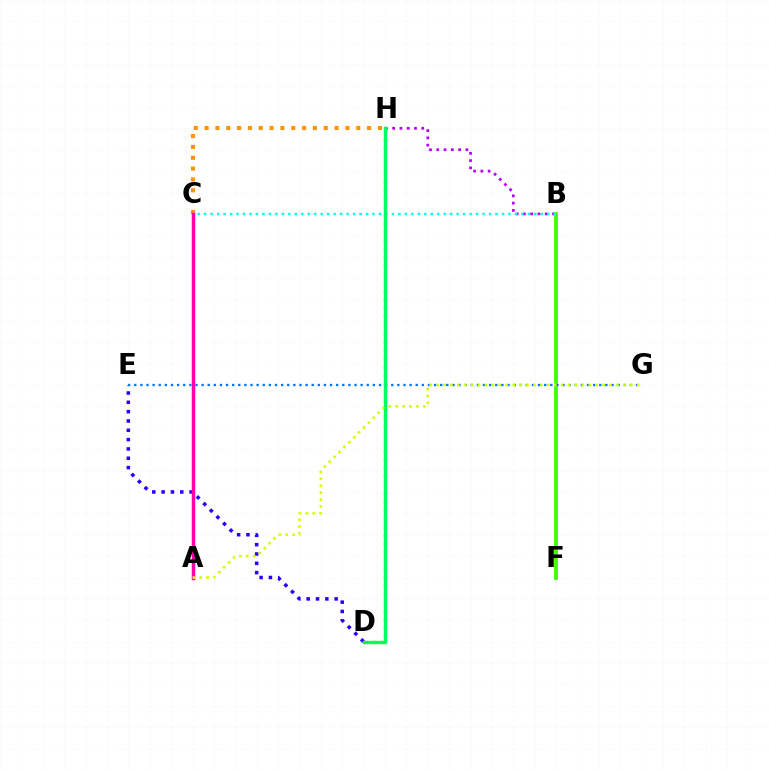{('B', 'H'): [{'color': '#b900ff', 'line_style': 'dotted', 'thickness': 1.98}], ('B', 'F'): [{'color': '#3dff00', 'line_style': 'solid', 'thickness': 2.7}], ('D', 'H'): [{'color': '#ff0000', 'line_style': 'dotted', 'thickness': 2.29}, {'color': '#00ff5c', 'line_style': 'solid', 'thickness': 2.41}], ('D', 'E'): [{'color': '#2500ff', 'line_style': 'dotted', 'thickness': 2.53}], ('C', 'H'): [{'color': '#ff9400', 'line_style': 'dotted', 'thickness': 2.94}], ('E', 'G'): [{'color': '#0074ff', 'line_style': 'dotted', 'thickness': 1.66}], ('B', 'C'): [{'color': '#00fff6', 'line_style': 'dotted', 'thickness': 1.76}], ('A', 'C'): [{'color': '#ff00ac', 'line_style': 'solid', 'thickness': 2.51}], ('A', 'G'): [{'color': '#d1ff00', 'line_style': 'dotted', 'thickness': 1.88}]}